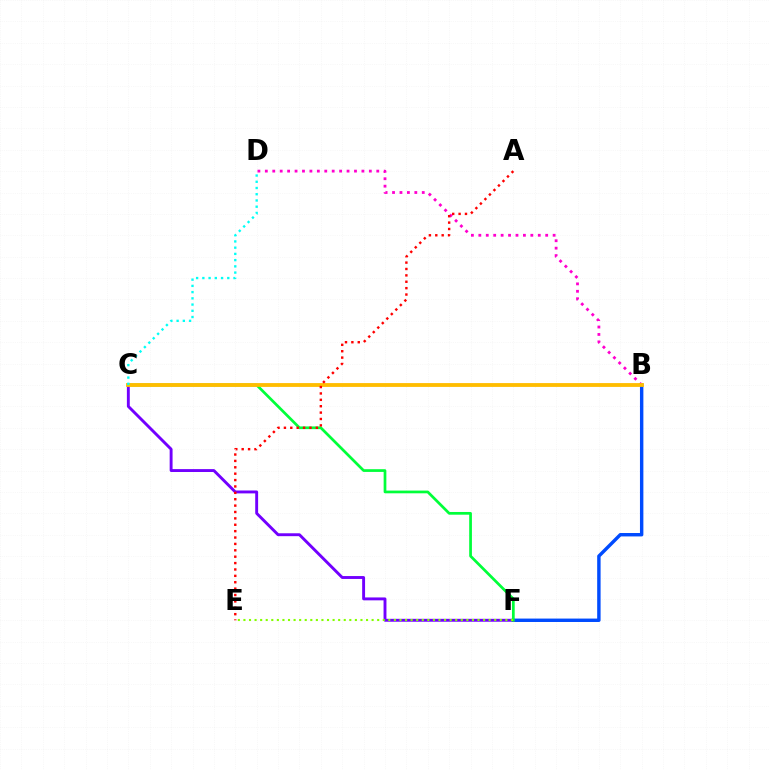{('B', 'F'): [{'color': '#004bff', 'line_style': 'solid', 'thickness': 2.46}], ('B', 'D'): [{'color': '#ff00cf', 'line_style': 'dotted', 'thickness': 2.02}], ('C', 'F'): [{'color': '#7200ff', 'line_style': 'solid', 'thickness': 2.09}, {'color': '#00ff39', 'line_style': 'solid', 'thickness': 1.96}], ('B', 'C'): [{'color': '#ffbd00', 'line_style': 'solid', 'thickness': 2.75}], ('C', 'D'): [{'color': '#00fff6', 'line_style': 'dotted', 'thickness': 1.69}], ('A', 'E'): [{'color': '#ff0000', 'line_style': 'dotted', 'thickness': 1.74}], ('E', 'F'): [{'color': '#84ff00', 'line_style': 'dotted', 'thickness': 1.51}]}